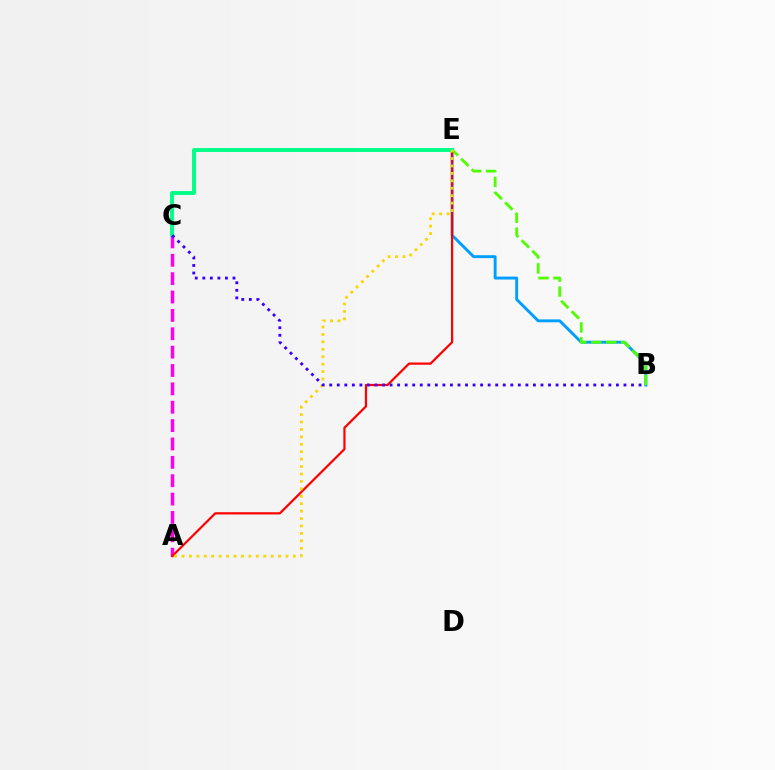{('B', 'E'): [{'color': '#009eff', 'line_style': 'solid', 'thickness': 2.09}, {'color': '#4fff00', 'line_style': 'dashed', 'thickness': 2.03}], ('A', 'C'): [{'color': '#ff00ed', 'line_style': 'dashed', 'thickness': 2.5}], ('A', 'E'): [{'color': '#ff0000', 'line_style': 'solid', 'thickness': 1.6}, {'color': '#ffd500', 'line_style': 'dotted', 'thickness': 2.02}], ('C', 'E'): [{'color': '#00ff86', 'line_style': 'solid', 'thickness': 2.81}], ('B', 'C'): [{'color': '#3700ff', 'line_style': 'dotted', 'thickness': 2.05}]}